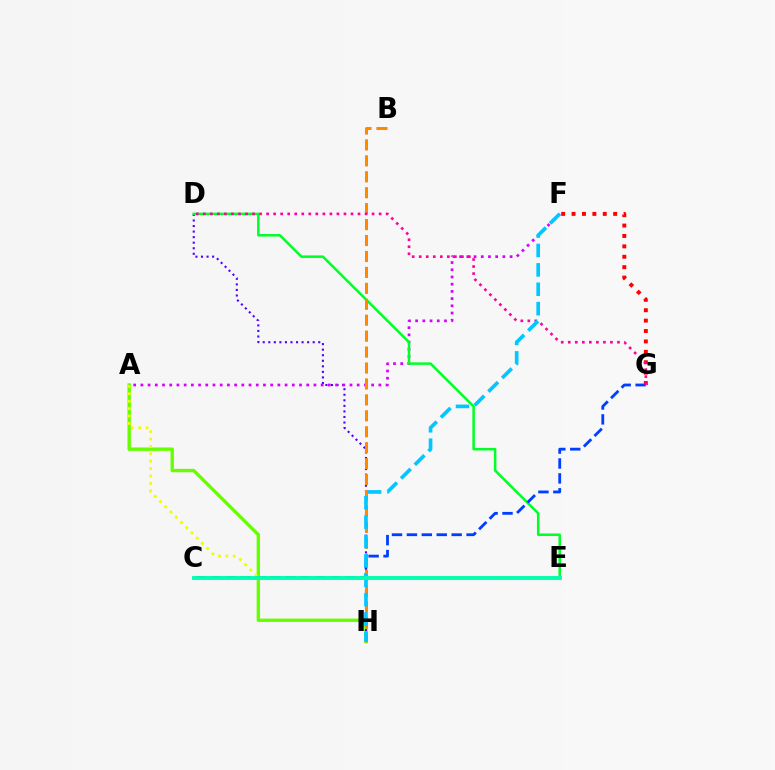{('F', 'G'): [{'color': '#ff0000', 'line_style': 'dotted', 'thickness': 2.83}], ('A', 'H'): [{'color': '#66ff00', 'line_style': 'solid', 'thickness': 2.43}], ('D', 'H'): [{'color': '#4f00ff', 'line_style': 'dotted', 'thickness': 1.51}], ('A', 'F'): [{'color': '#d600ff', 'line_style': 'dotted', 'thickness': 1.96}], ('A', 'E'): [{'color': '#eeff00', 'line_style': 'dotted', 'thickness': 2.01}], ('D', 'E'): [{'color': '#00ff27', 'line_style': 'solid', 'thickness': 1.81}], ('C', 'G'): [{'color': '#003fff', 'line_style': 'dashed', 'thickness': 2.03}], ('B', 'H'): [{'color': '#ff8800', 'line_style': 'dashed', 'thickness': 2.16}], ('D', 'G'): [{'color': '#ff00a0', 'line_style': 'dotted', 'thickness': 1.91}], ('F', 'H'): [{'color': '#00c7ff', 'line_style': 'dashed', 'thickness': 2.63}], ('C', 'E'): [{'color': '#00ffaf', 'line_style': 'solid', 'thickness': 2.79}]}